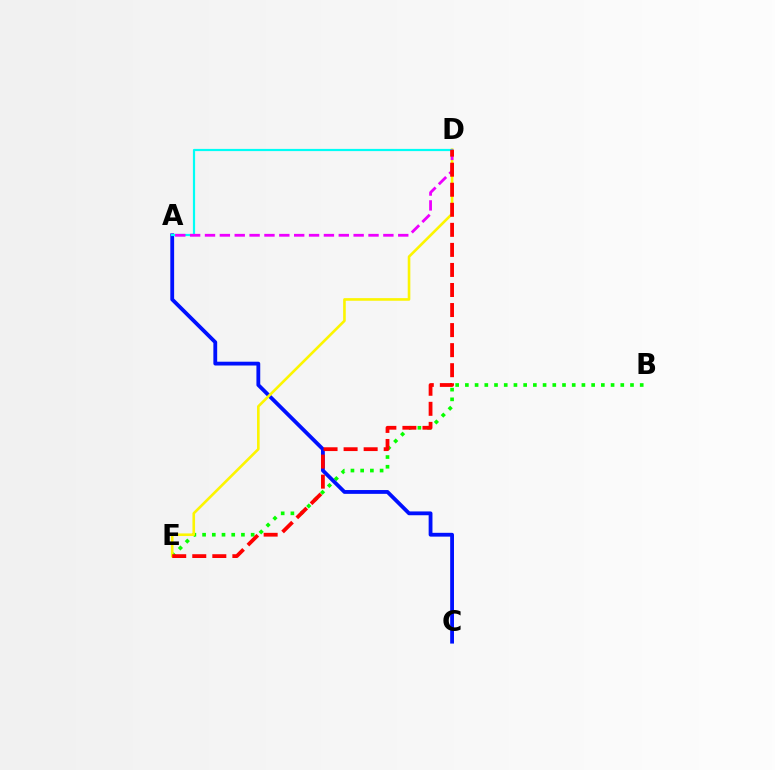{('B', 'E'): [{'color': '#08ff00', 'line_style': 'dotted', 'thickness': 2.64}], ('A', 'C'): [{'color': '#0010ff', 'line_style': 'solid', 'thickness': 2.74}], ('D', 'E'): [{'color': '#fcf500', 'line_style': 'solid', 'thickness': 1.88}, {'color': '#ff0000', 'line_style': 'dashed', 'thickness': 2.72}], ('A', 'D'): [{'color': '#00fff6', 'line_style': 'solid', 'thickness': 1.58}, {'color': '#ee00ff', 'line_style': 'dashed', 'thickness': 2.02}]}